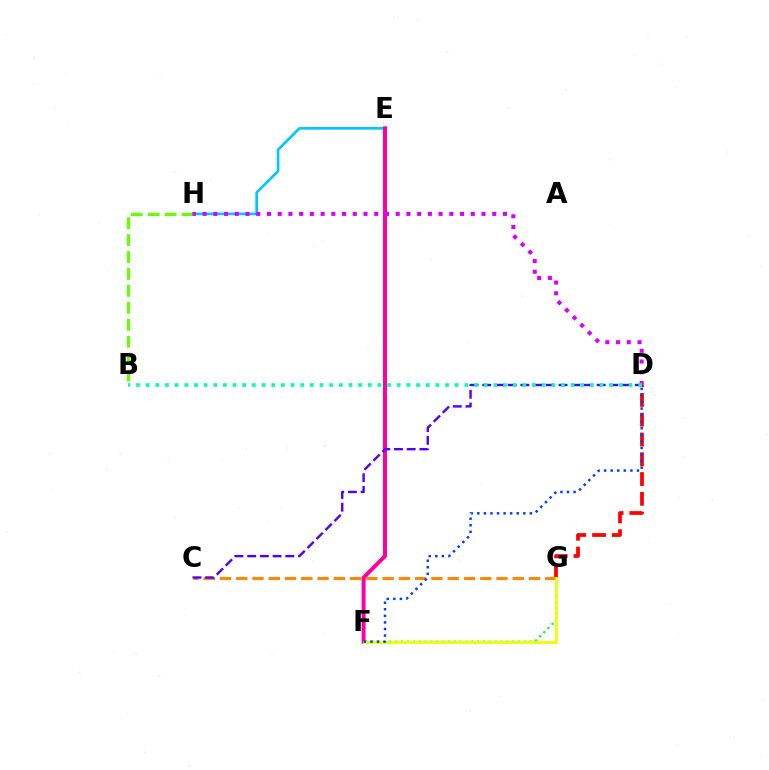{('F', 'G'): [{'color': '#00ff27', 'line_style': 'dotted', 'thickness': 1.59}, {'color': '#eeff00', 'line_style': 'solid', 'thickness': 2.01}], ('E', 'H'): [{'color': '#00c7ff', 'line_style': 'solid', 'thickness': 1.9}], ('D', 'G'): [{'color': '#ff0000', 'line_style': 'dashed', 'thickness': 2.69}], ('E', 'F'): [{'color': '#ff00a0', 'line_style': 'solid', 'thickness': 2.87}], ('C', 'G'): [{'color': '#ff8800', 'line_style': 'dashed', 'thickness': 2.21}], ('B', 'H'): [{'color': '#66ff00', 'line_style': 'dashed', 'thickness': 2.3}], ('D', 'F'): [{'color': '#003fff', 'line_style': 'dotted', 'thickness': 1.78}], ('D', 'H'): [{'color': '#d600ff', 'line_style': 'dotted', 'thickness': 2.91}], ('C', 'D'): [{'color': '#4f00ff', 'line_style': 'dashed', 'thickness': 1.73}], ('B', 'D'): [{'color': '#00ffaf', 'line_style': 'dotted', 'thickness': 2.62}]}